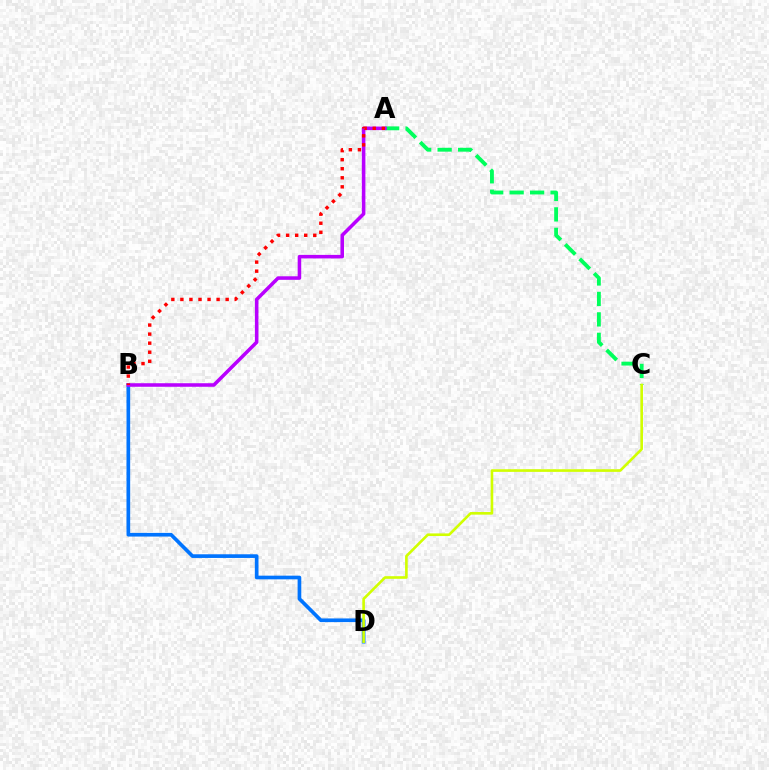{('B', 'D'): [{'color': '#0074ff', 'line_style': 'solid', 'thickness': 2.64}], ('A', 'C'): [{'color': '#00ff5c', 'line_style': 'dashed', 'thickness': 2.78}], ('C', 'D'): [{'color': '#d1ff00', 'line_style': 'solid', 'thickness': 1.89}], ('A', 'B'): [{'color': '#b900ff', 'line_style': 'solid', 'thickness': 2.55}, {'color': '#ff0000', 'line_style': 'dotted', 'thickness': 2.46}]}